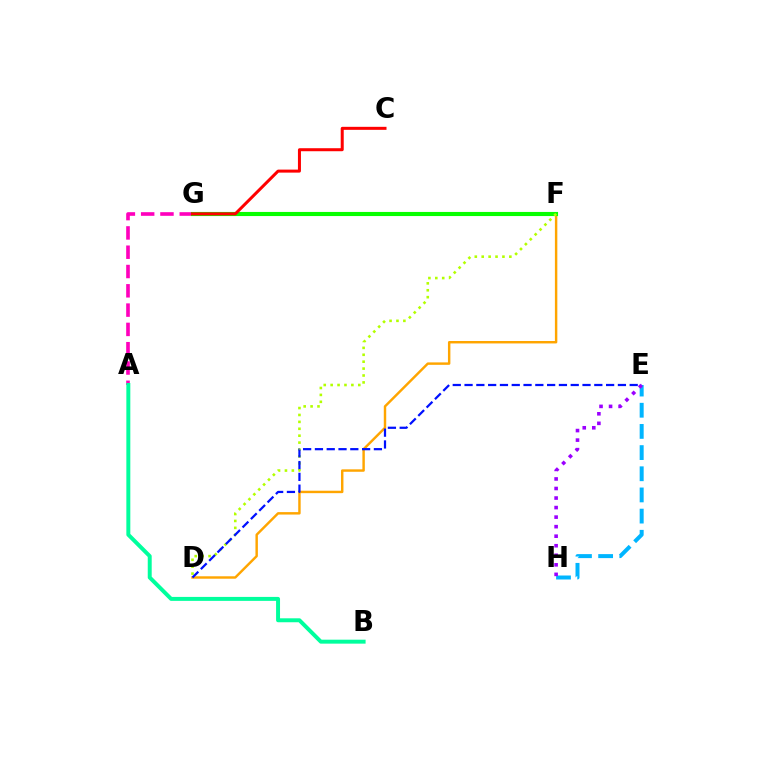{('A', 'G'): [{'color': '#ff00bd', 'line_style': 'dashed', 'thickness': 2.62}], ('D', 'F'): [{'color': '#ffa500', 'line_style': 'solid', 'thickness': 1.76}, {'color': '#b3ff00', 'line_style': 'dotted', 'thickness': 1.88}], ('F', 'G'): [{'color': '#08ff00', 'line_style': 'solid', 'thickness': 2.97}], ('D', 'E'): [{'color': '#0010ff', 'line_style': 'dashed', 'thickness': 1.6}], ('E', 'H'): [{'color': '#00b5ff', 'line_style': 'dashed', 'thickness': 2.88}, {'color': '#9b00ff', 'line_style': 'dotted', 'thickness': 2.59}], ('A', 'B'): [{'color': '#00ff9d', 'line_style': 'solid', 'thickness': 2.85}], ('C', 'G'): [{'color': '#ff0000', 'line_style': 'solid', 'thickness': 2.17}]}